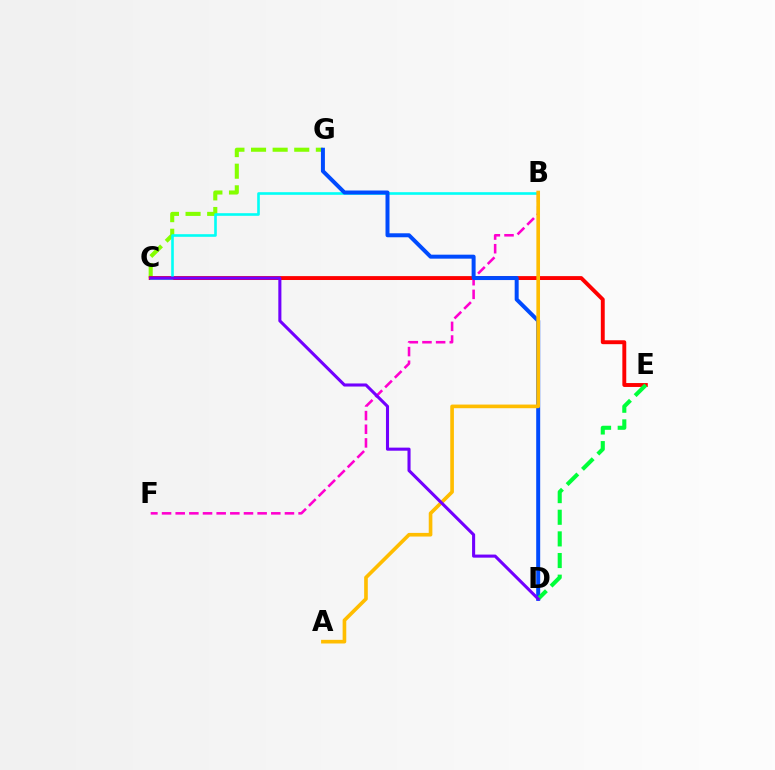{('C', 'G'): [{'color': '#84ff00', 'line_style': 'dashed', 'thickness': 2.94}], ('C', 'E'): [{'color': '#ff0000', 'line_style': 'solid', 'thickness': 2.81}], ('B', 'C'): [{'color': '#00fff6', 'line_style': 'solid', 'thickness': 1.89}], ('B', 'F'): [{'color': '#ff00cf', 'line_style': 'dashed', 'thickness': 1.85}], ('D', 'G'): [{'color': '#004bff', 'line_style': 'solid', 'thickness': 2.87}], ('D', 'E'): [{'color': '#00ff39', 'line_style': 'dashed', 'thickness': 2.94}], ('A', 'B'): [{'color': '#ffbd00', 'line_style': 'solid', 'thickness': 2.62}], ('C', 'D'): [{'color': '#7200ff', 'line_style': 'solid', 'thickness': 2.22}]}